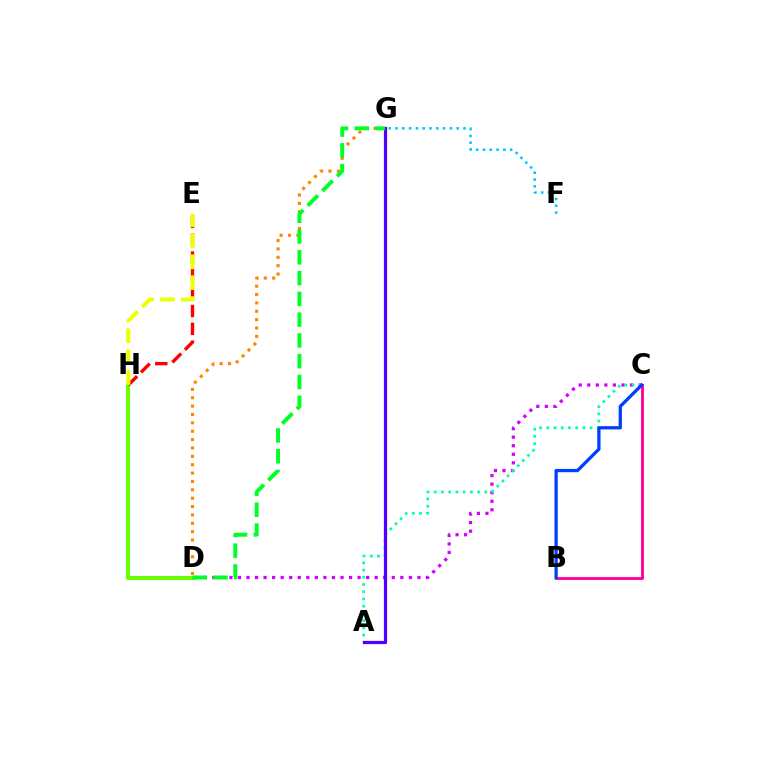{('D', 'H'): [{'color': '#66ff00', 'line_style': 'solid', 'thickness': 2.91}], ('C', 'D'): [{'color': '#d600ff', 'line_style': 'dotted', 'thickness': 2.32}], ('A', 'C'): [{'color': '#00ffaf', 'line_style': 'dotted', 'thickness': 1.96}], ('B', 'C'): [{'color': '#ff00a0', 'line_style': 'solid', 'thickness': 2.06}, {'color': '#003fff', 'line_style': 'solid', 'thickness': 2.36}], ('D', 'G'): [{'color': '#ff8800', 'line_style': 'dotted', 'thickness': 2.27}, {'color': '#00ff27', 'line_style': 'dashed', 'thickness': 2.82}], ('E', 'H'): [{'color': '#ff0000', 'line_style': 'dashed', 'thickness': 2.42}, {'color': '#eeff00', 'line_style': 'dashed', 'thickness': 2.85}], ('A', 'G'): [{'color': '#4f00ff', 'line_style': 'solid', 'thickness': 2.33}], ('F', 'G'): [{'color': '#00c7ff', 'line_style': 'dotted', 'thickness': 1.85}]}